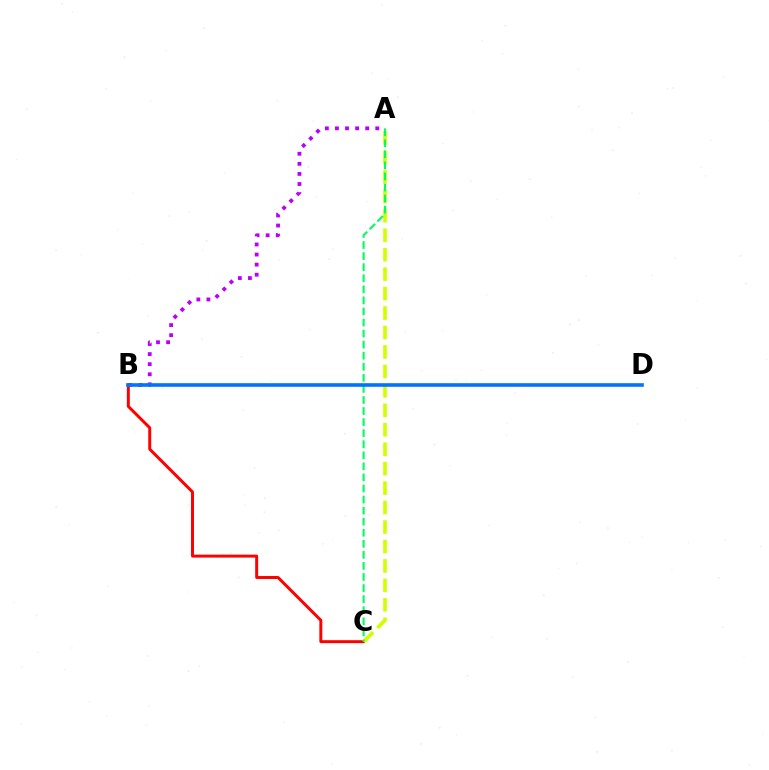{('B', 'C'): [{'color': '#ff0000', 'line_style': 'solid', 'thickness': 2.13}], ('A', 'B'): [{'color': '#b900ff', 'line_style': 'dotted', 'thickness': 2.74}], ('A', 'C'): [{'color': '#d1ff00', 'line_style': 'dashed', 'thickness': 2.64}, {'color': '#00ff5c', 'line_style': 'dashed', 'thickness': 1.5}], ('B', 'D'): [{'color': '#0074ff', 'line_style': 'solid', 'thickness': 2.61}]}